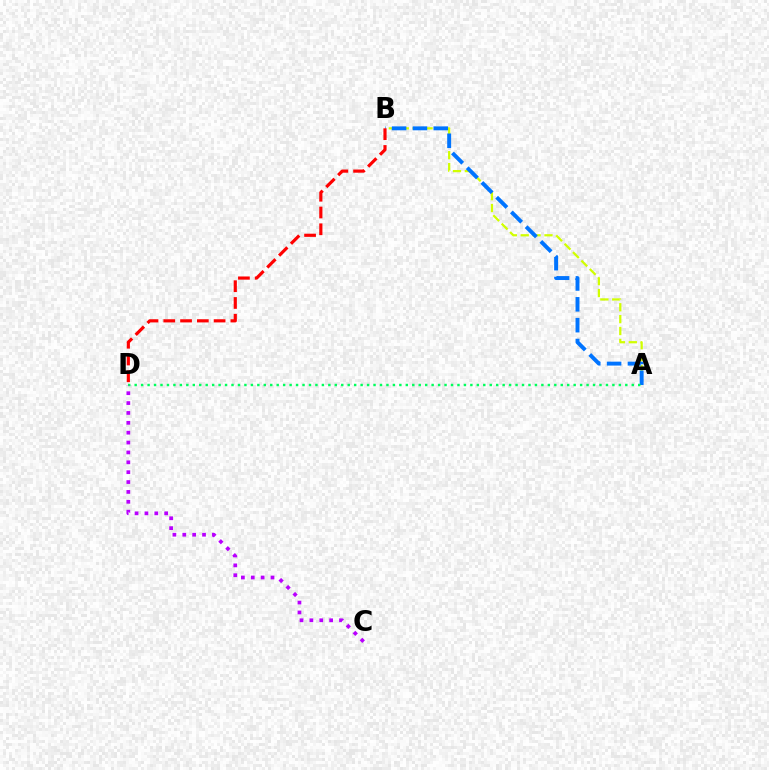{('A', 'B'): [{'color': '#d1ff00', 'line_style': 'dashed', 'thickness': 1.61}, {'color': '#0074ff', 'line_style': 'dashed', 'thickness': 2.83}], ('A', 'D'): [{'color': '#00ff5c', 'line_style': 'dotted', 'thickness': 1.75}], ('C', 'D'): [{'color': '#b900ff', 'line_style': 'dotted', 'thickness': 2.68}], ('B', 'D'): [{'color': '#ff0000', 'line_style': 'dashed', 'thickness': 2.28}]}